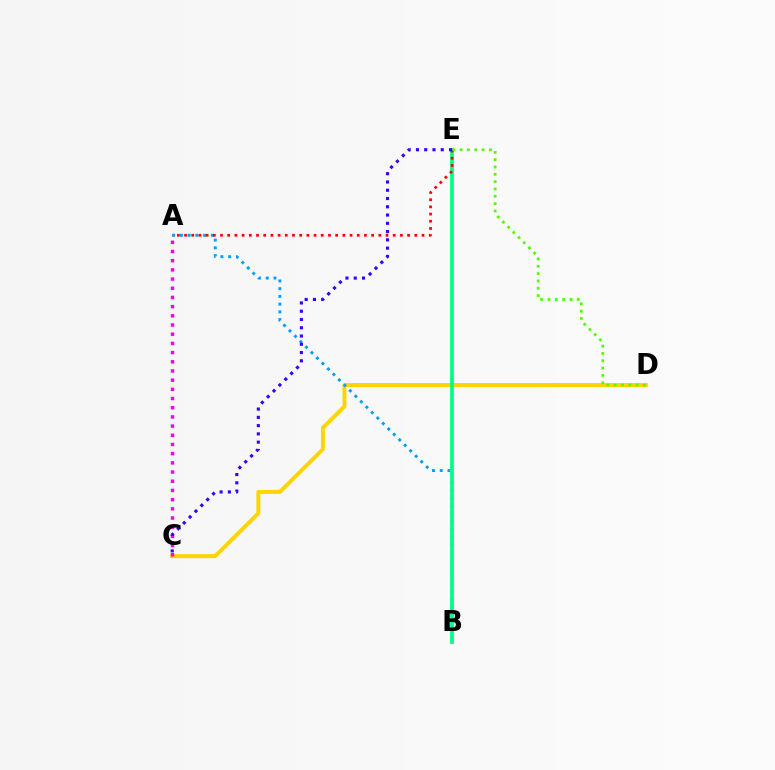{('C', 'D'): [{'color': '#ffd500', 'line_style': 'solid', 'thickness': 2.86}], ('A', 'B'): [{'color': '#009eff', 'line_style': 'dotted', 'thickness': 2.1}], ('B', 'E'): [{'color': '#00ff86', 'line_style': 'solid', 'thickness': 2.7}], ('A', 'C'): [{'color': '#ff00ed', 'line_style': 'dotted', 'thickness': 2.5}], ('A', 'E'): [{'color': '#ff0000', 'line_style': 'dotted', 'thickness': 1.95}], ('D', 'E'): [{'color': '#4fff00', 'line_style': 'dotted', 'thickness': 1.99}], ('C', 'E'): [{'color': '#3700ff', 'line_style': 'dotted', 'thickness': 2.25}]}